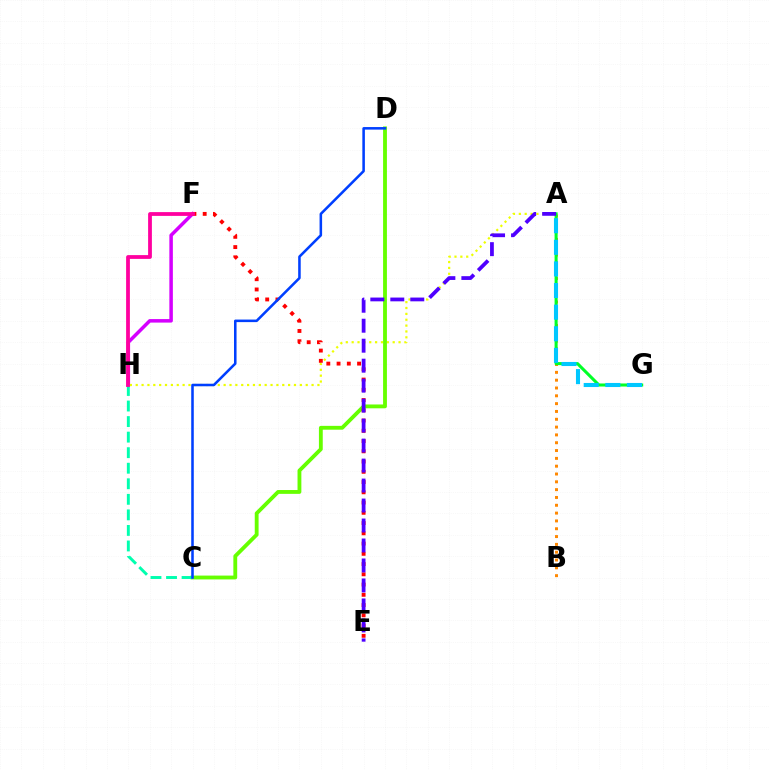{('F', 'H'): [{'color': '#d600ff', 'line_style': 'solid', 'thickness': 2.53}, {'color': '#ff00a0', 'line_style': 'solid', 'thickness': 2.72}], ('A', 'H'): [{'color': '#eeff00', 'line_style': 'dotted', 'thickness': 1.59}], ('C', 'D'): [{'color': '#66ff00', 'line_style': 'solid', 'thickness': 2.76}, {'color': '#003fff', 'line_style': 'solid', 'thickness': 1.83}], ('A', 'B'): [{'color': '#ff8800', 'line_style': 'dotted', 'thickness': 2.12}], ('E', 'F'): [{'color': '#ff0000', 'line_style': 'dotted', 'thickness': 2.78}], ('A', 'G'): [{'color': '#00ff27', 'line_style': 'solid', 'thickness': 2.2}, {'color': '#00c7ff', 'line_style': 'dashed', 'thickness': 2.94}], ('C', 'H'): [{'color': '#00ffaf', 'line_style': 'dashed', 'thickness': 2.11}], ('A', 'E'): [{'color': '#4f00ff', 'line_style': 'dashed', 'thickness': 2.71}]}